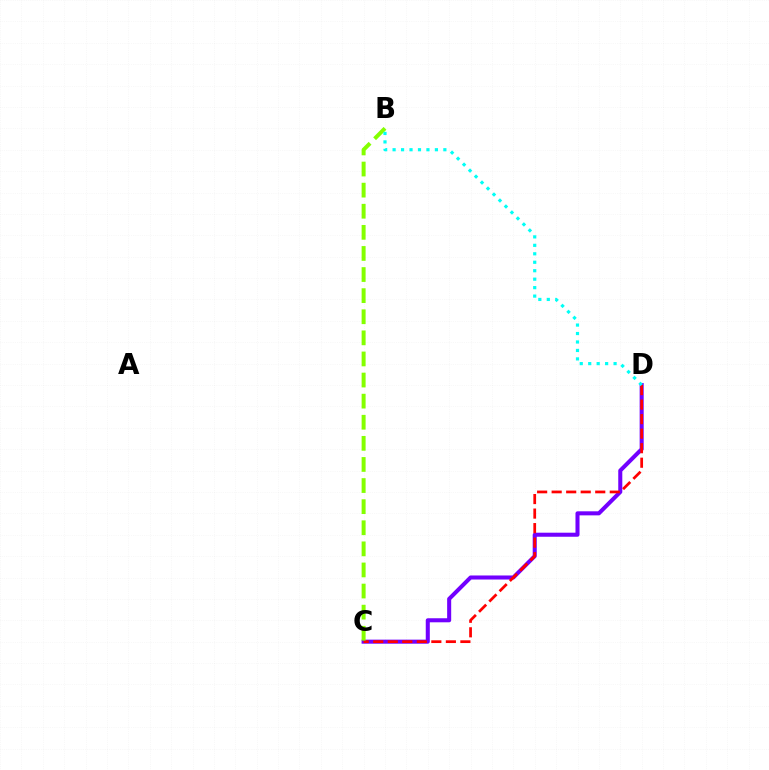{('C', 'D'): [{'color': '#7200ff', 'line_style': 'solid', 'thickness': 2.91}, {'color': '#ff0000', 'line_style': 'dashed', 'thickness': 1.97}], ('B', 'C'): [{'color': '#84ff00', 'line_style': 'dashed', 'thickness': 2.87}], ('B', 'D'): [{'color': '#00fff6', 'line_style': 'dotted', 'thickness': 2.3}]}